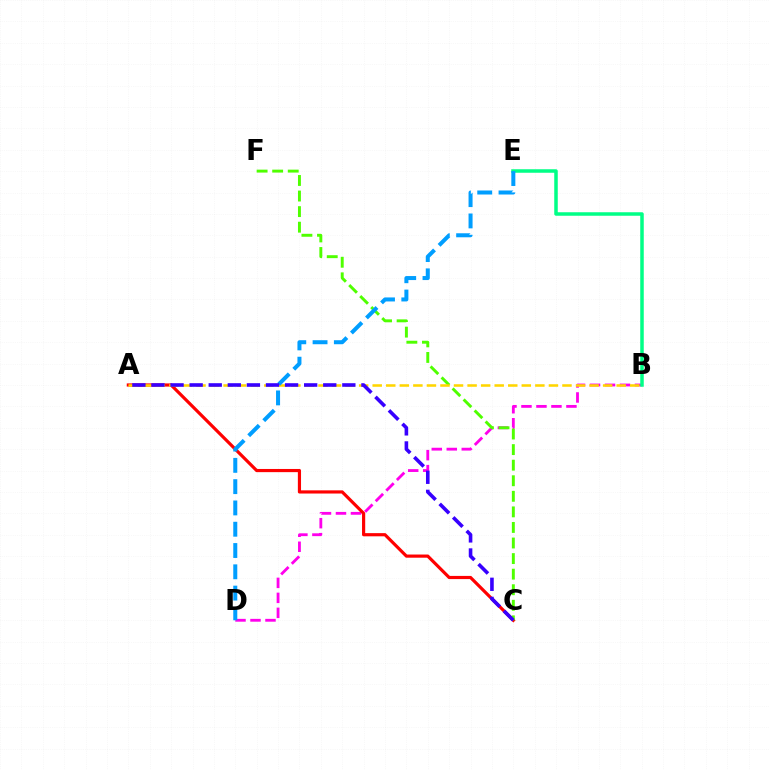{('B', 'D'): [{'color': '#ff00ed', 'line_style': 'dashed', 'thickness': 2.04}], ('A', 'C'): [{'color': '#ff0000', 'line_style': 'solid', 'thickness': 2.29}, {'color': '#3700ff', 'line_style': 'dashed', 'thickness': 2.59}], ('B', 'E'): [{'color': '#00ff86', 'line_style': 'solid', 'thickness': 2.53}], ('C', 'F'): [{'color': '#4fff00', 'line_style': 'dashed', 'thickness': 2.12}], ('A', 'B'): [{'color': '#ffd500', 'line_style': 'dashed', 'thickness': 1.84}], ('D', 'E'): [{'color': '#009eff', 'line_style': 'dashed', 'thickness': 2.89}]}